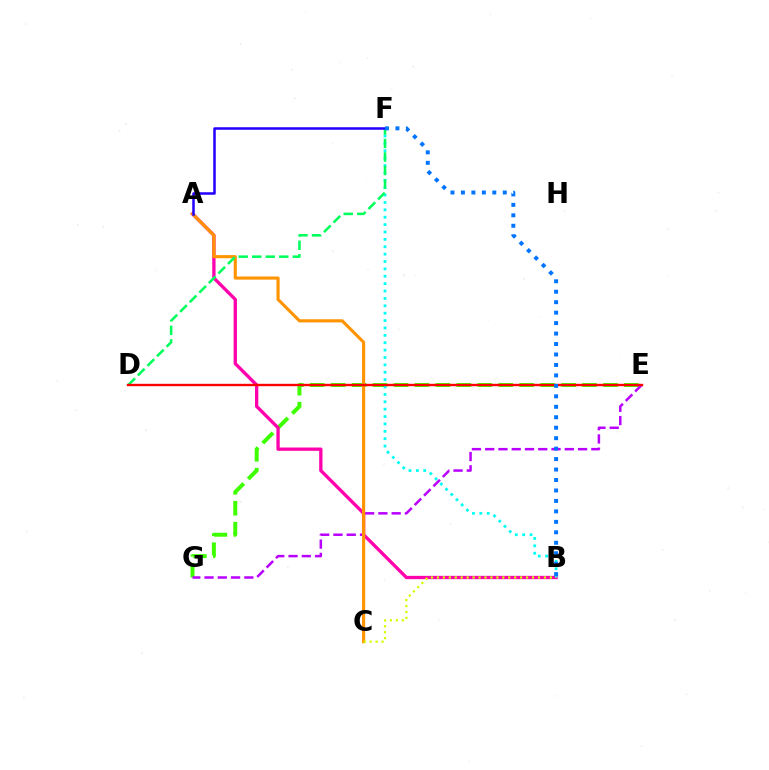{('E', 'G'): [{'color': '#3dff00', 'line_style': 'dashed', 'thickness': 2.85}, {'color': '#b900ff', 'line_style': 'dashed', 'thickness': 1.8}], ('A', 'B'): [{'color': '#ff00ac', 'line_style': 'solid', 'thickness': 2.38}], ('B', 'F'): [{'color': '#00fff6', 'line_style': 'dotted', 'thickness': 2.01}, {'color': '#0074ff', 'line_style': 'dotted', 'thickness': 2.84}], ('A', 'C'): [{'color': '#ff9400', 'line_style': 'solid', 'thickness': 2.25}], ('B', 'C'): [{'color': '#d1ff00', 'line_style': 'dotted', 'thickness': 1.62}], ('D', 'F'): [{'color': '#00ff5c', 'line_style': 'dashed', 'thickness': 1.84}], ('A', 'F'): [{'color': '#2500ff', 'line_style': 'solid', 'thickness': 1.82}], ('D', 'E'): [{'color': '#ff0000', 'line_style': 'solid', 'thickness': 1.71}]}